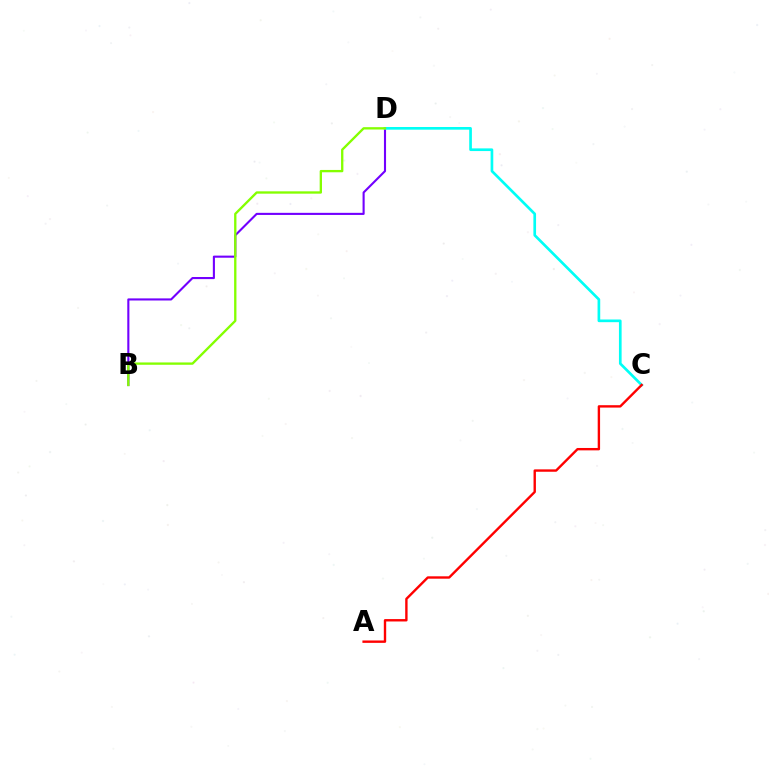{('B', 'D'): [{'color': '#7200ff', 'line_style': 'solid', 'thickness': 1.52}, {'color': '#84ff00', 'line_style': 'solid', 'thickness': 1.68}], ('C', 'D'): [{'color': '#00fff6', 'line_style': 'solid', 'thickness': 1.93}], ('A', 'C'): [{'color': '#ff0000', 'line_style': 'solid', 'thickness': 1.72}]}